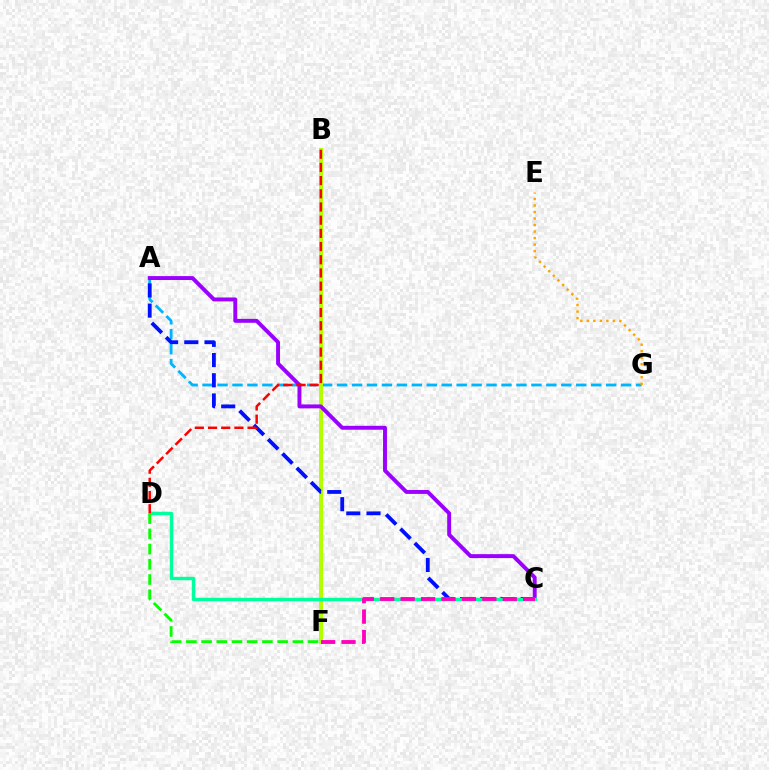{('A', 'G'): [{'color': '#00b5ff', 'line_style': 'dashed', 'thickness': 2.03}], ('E', 'G'): [{'color': '#ffa500', 'line_style': 'dotted', 'thickness': 1.77}], ('B', 'F'): [{'color': '#b3ff00', 'line_style': 'solid', 'thickness': 2.88}], ('A', 'C'): [{'color': '#0010ff', 'line_style': 'dashed', 'thickness': 2.75}, {'color': '#9b00ff', 'line_style': 'solid', 'thickness': 2.83}], ('C', 'D'): [{'color': '#00ff9d', 'line_style': 'solid', 'thickness': 2.46}], ('B', 'D'): [{'color': '#ff0000', 'line_style': 'dashed', 'thickness': 1.79}], ('C', 'F'): [{'color': '#ff00bd', 'line_style': 'dashed', 'thickness': 2.77}], ('D', 'F'): [{'color': '#08ff00', 'line_style': 'dashed', 'thickness': 2.07}]}